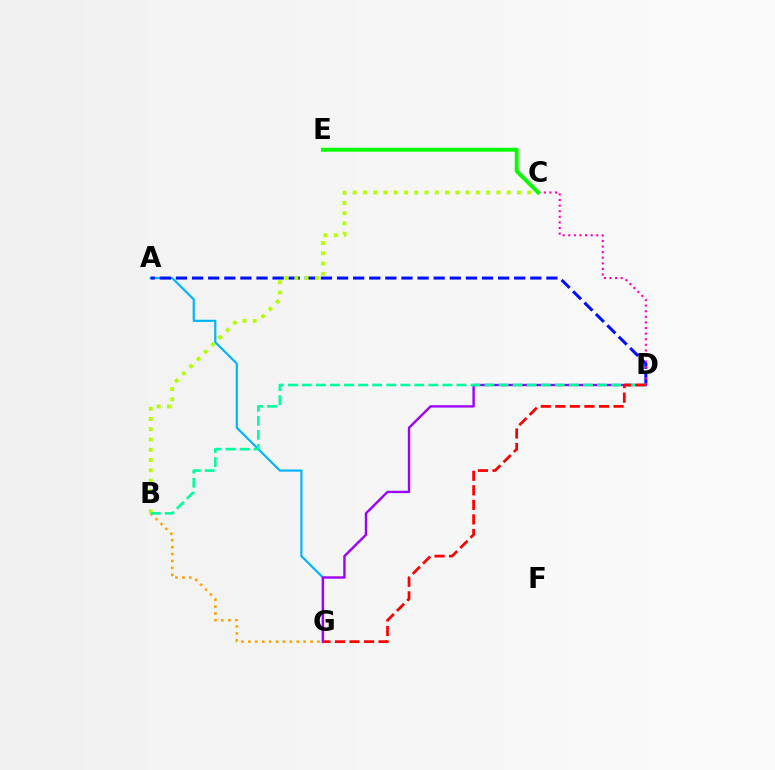{('A', 'G'): [{'color': '#00b5ff', 'line_style': 'solid', 'thickness': 1.57}], ('A', 'D'): [{'color': '#0010ff', 'line_style': 'dashed', 'thickness': 2.19}], ('C', 'D'): [{'color': '#ff00bd', 'line_style': 'dotted', 'thickness': 1.52}], ('B', 'C'): [{'color': '#b3ff00', 'line_style': 'dotted', 'thickness': 2.79}], ('D', 'G'): [{'color': '#9b00ff', 'line_style': 'solid', 'thickness': 1.71}, {'color': '#ff0000', 'line_style': 'dashed', 'thickness': 1.98}], ('B', 'G'): [{'color': '#ffa500', 'line_style': 'dotted', 'thickness': 1.88}], ('B', 'D'): [{'color': '#00ff9d', 'line_style': 'dashed', 'thickness': 1.91}], ('C', 'E'): [{'color': '#08ff00', 'line_style': 'solid', 'thickness': 2.81}]}